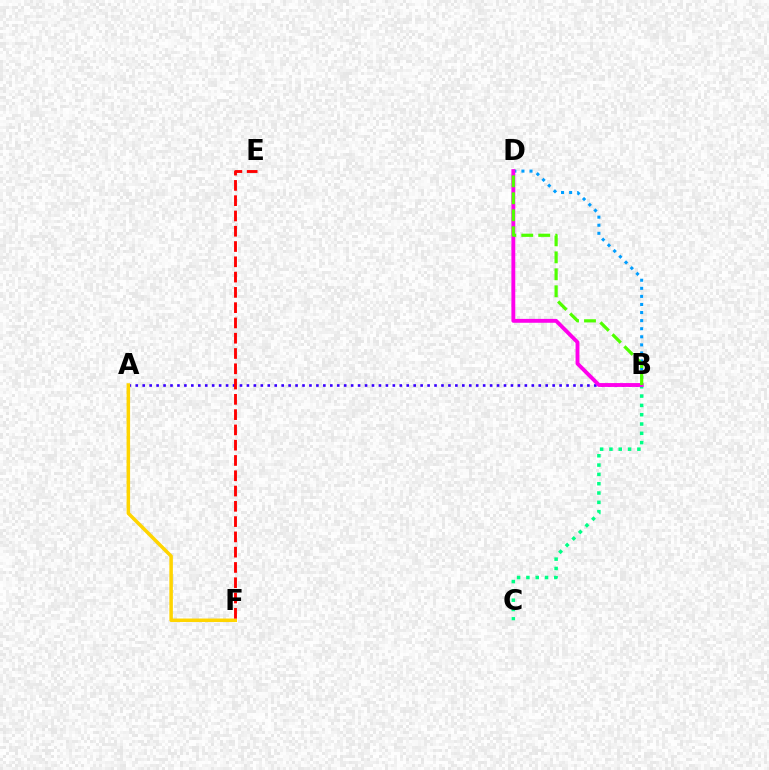{('A', 'B'): [{'color': '#3700ff', 'line_style': 'dotted', 'thickness': 1.89}], ('A', 'F'): [{'color': '#ffd500', 'line_style': 'solid', 'thickness': 2.53}], ('B', 'C'): [{'color': '#00ff86', 'line_style': 'dotted', 'thickness': 2.53}], ('B', 'D'): [{'color': '#009eff', 'line_style': 'dotted', 'thickness': 2.19}, {'color': '#ff00ed', 'line_style': 'solid', 'thickness': 2.79}, {'color': '#4fff00', 'line_style': 'dashed', 'thickness': 2.31}], ('E', 'F'): [{'color': '#ff0000', 'line_style': 'dashed', 'thickness': 2.08}]}